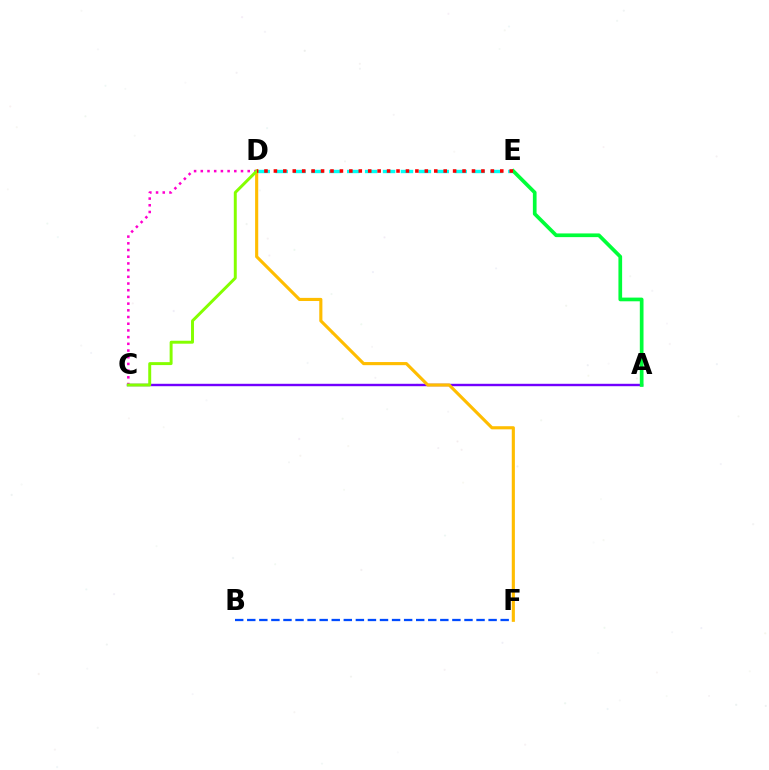{('B', 'F'): [{'color': '#004bff', 'line_style': 'dashed', 'thickness': 1.64}], ('D', 'E'): [{'color': '#00fff6', 'line_style': 'dashed', 'thickness': 2.43}, {'color': '#ff0000', 'line_style': 'dotted', 'thickness': 2.56}], ('A', 'C'): [{'color': '#7200ff', 'line_style': 'solid', 'thickness': 1.74}], ('A', 'E'): [{'color': '#00ff39', 'line_style': 'solid', 'thickness': 2.66}], ('D', 'F'): [{'color': '#ffbd00', 'line_style': 'solid', 'thickness': 2.25}], ('C', 'D'): [{'color': '#ff00cf', 'line_style': 'dotted', 'thickness': 1.82}, {'color': '#84ff00', 'line_style': 'solid', 'thickness': 2.12}]}